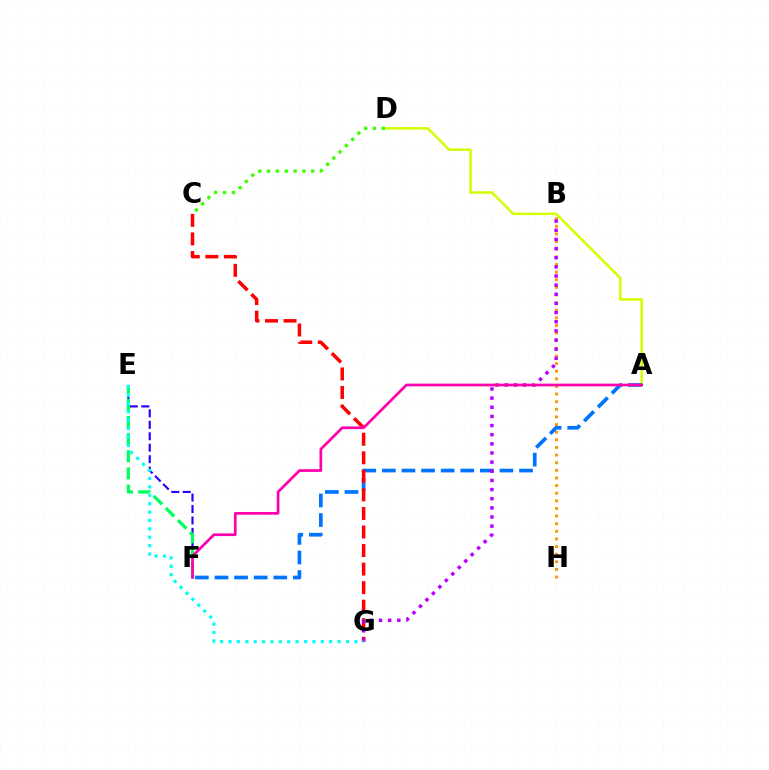{('B', 'H'): [{'color': '#ff9400', 'line_style': 'dotted', 'thickness': 2.07}], ('E', 'F'): [{'color': '#2500ff', 'line_style': 'dashed', 'thickness': 1.55}, {'color': '#00ff5c', 'line_style': 'dashed', 'thickness': 2.33}], ('A', 'D'): [{'color': '#d1ff00', 'line_style': 'solid', 'thickness': 1.81}], ('A', 'F'): [{'color': '#0074ff', 'line_style': 'dashed', 'thickness': 2.66}, {'color': '#ff00ac', 'line_style': 'solid', 'thickness': 1.95}], ('C', 'G'): [{'color': '#ff0000', 'line_style': 'dashed', 'thickness': 2.52}], ('C', 'D'): [{'color': '#3dff00', 'line_style': 'dotted', 'thickness': 2.4}], ('B', 'G'): [{'color': '#b900ff', 'line_style': 'dotted', 'thickness': 2.48}], ('E', 'G'): [{'color': '#00fff6', 'line_style': 'dotted', 'thickness': 2.28}]}